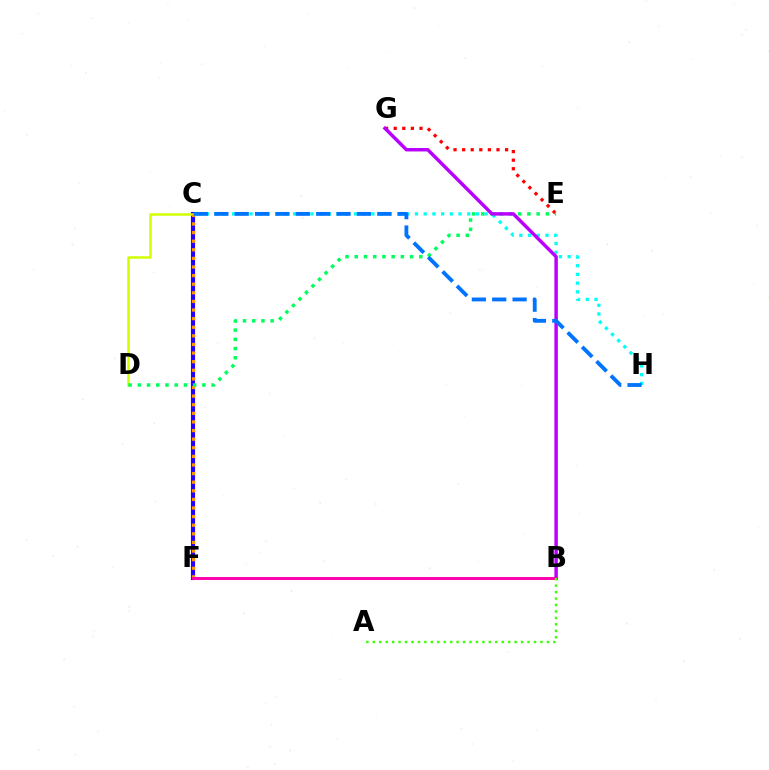{('E', 'G'): [{'color': '#ff0000', 'line_style': 'dotted', 'thickness': 2.33}], ('C', 'F'): [{'color': '#2500ff', 'line_style': 'solid', 'thickness': 2.97}, {'color': '#ff9400', 'line_style': 'dotted', 'thickness': 2.34}], ('C', 'D'): [{'color': '#d1ff00', 'line_style': 'solid', 'thickness': 1.81}], ('D', 'E'): [{'color': '#00ff5c', 'line_style': 'dotted', 'thickness': 2.51}], ('C', 'H'): [{'color': '#00fff6', 'line_style': 'dotted', 'thickness': 2.37}, {'color': '#0074ff', 'line_style': 'dashed', 'thickness': 2.77}], ('B', 'G'): [{'color': '#b900ff', 'line_style': 'solid', 'thickness': 2.49}], ('B', 'F'): [{'color': '#ff00ac', 'line_style': 'solid', 'thickness': 2.11}], ('A', 'B'): [{'color': '#3dff00', 'line_style': 'dotted', 'thickness': 1.75}]}